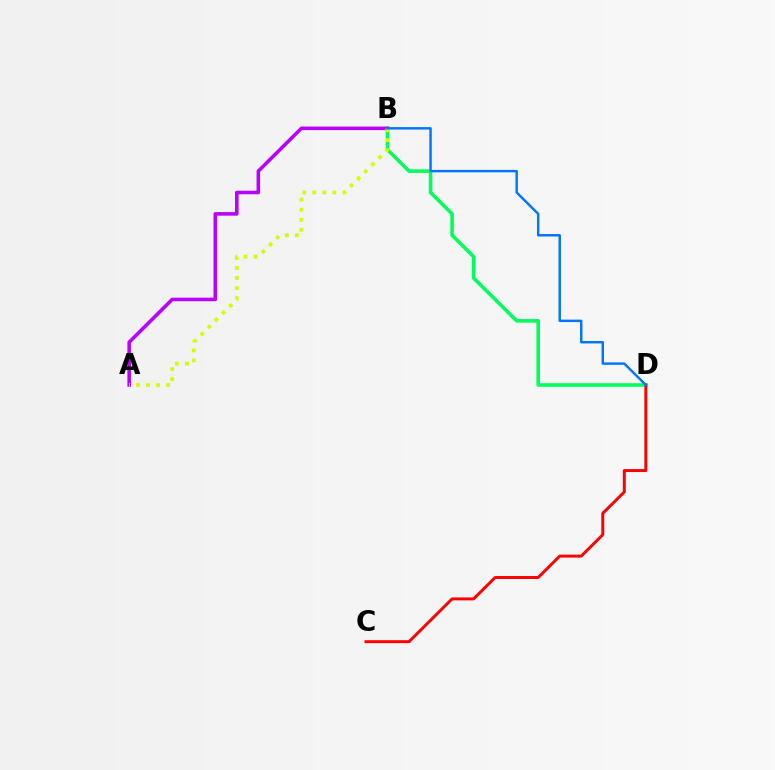{('B', 'D'): [{'color': '#00ff5c', 'line_style': 'solid', 'thickness': 2.57}, {'color': '#0074ff', 'line_style': 'solid', 'thickness': 1.75}], ('A', 'B'): [{'color': '#b900ff', 'line_style': 'solid', 'thickness': 2.56}, {'color': '#d1ff00', 'line_style': 'dotted', 'thickness': 2.73}], ('C', 'D'): [{'color': '#ff0000', 'line_style': 'solid', 'thickness': 2.13}]}